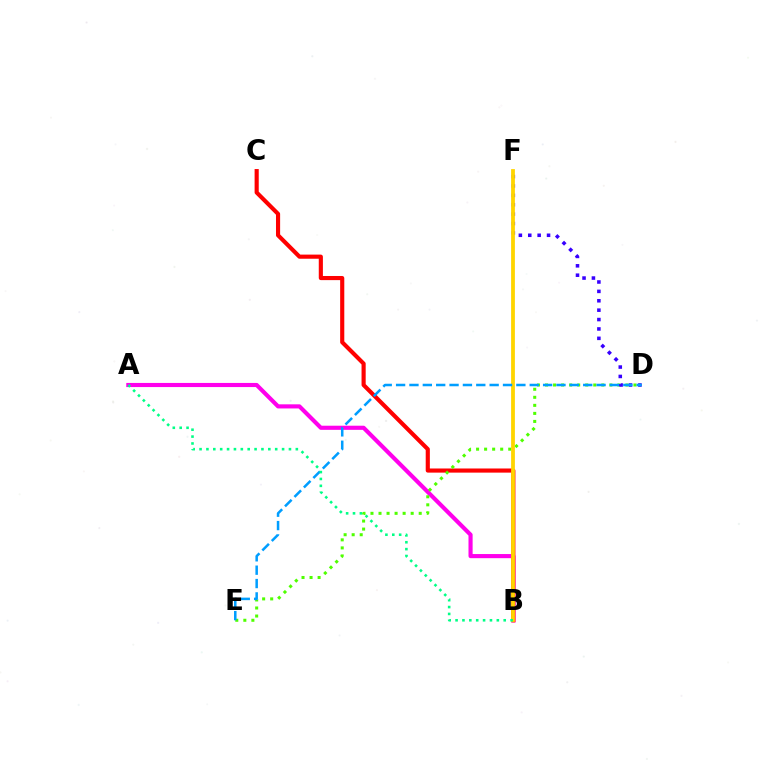{('A', 'B'): [{'color': '#ff00ed', 'line_style': 'solid', 'thickness': 2.97}, {'color': '#00ff86', 'line_style': 'dotted', 'thickness': 1.87}], ('B', 'C'): [{'color': '#ff0000', 'line_style': 'solid', 'thickness': 2.98}], ('D', 'E'): [{'color': '#4fff00', 'line_style': 'dotted', 'thickness': 2.18}, {'color': '#009eff', 'line_style': 'dashed', 'thickness': 1.82}], ('D', 'F'): [{'color': '#3700ff', 'line_style': 'dotted', 'thickness': 2.55}], ('B', 'F'): [{'color': '#ffd500', 'line_style': 'solid', 'thickness': 2.73}]}